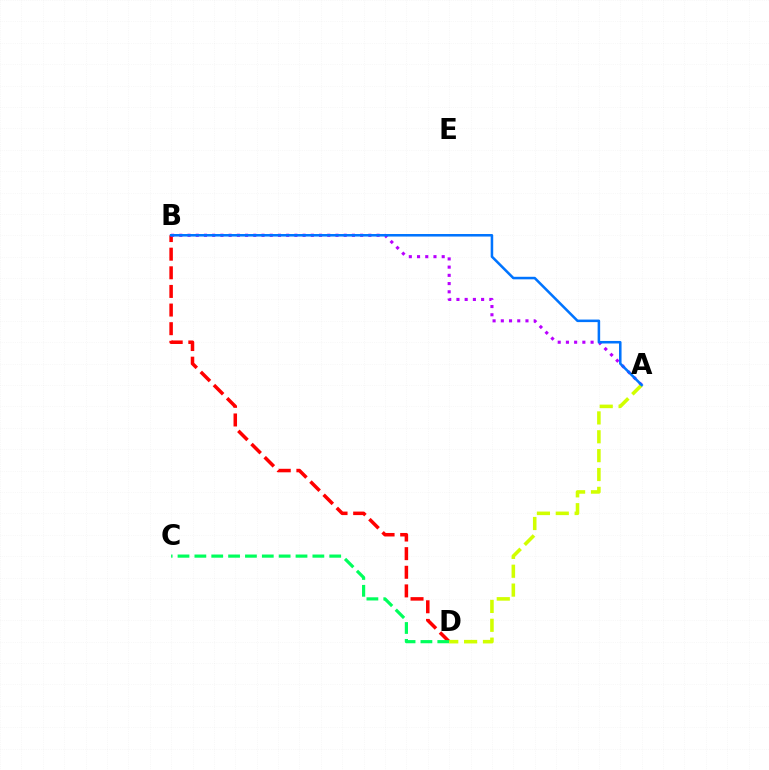{('B', 'D'): [{'color': '#ff0000', 'line_style': 'dashed', 'thickness': 2.53}], ('A', 'B'): [{'color': '#b900ff', 'line_style': 'dotted', 'thickness': 2.23}, {'color': '#0074ff', 'line_style': 'solid', 'thickness': 1.83}], ('C', 'D'): [{'color': '#00ff5c', 'line_style': 'dashed', 'thickness': 2.29}], ('A', 'D'): [{'color': '#d1ff00', 'line_style': 'dashed', 'thickness': 2.56}]}